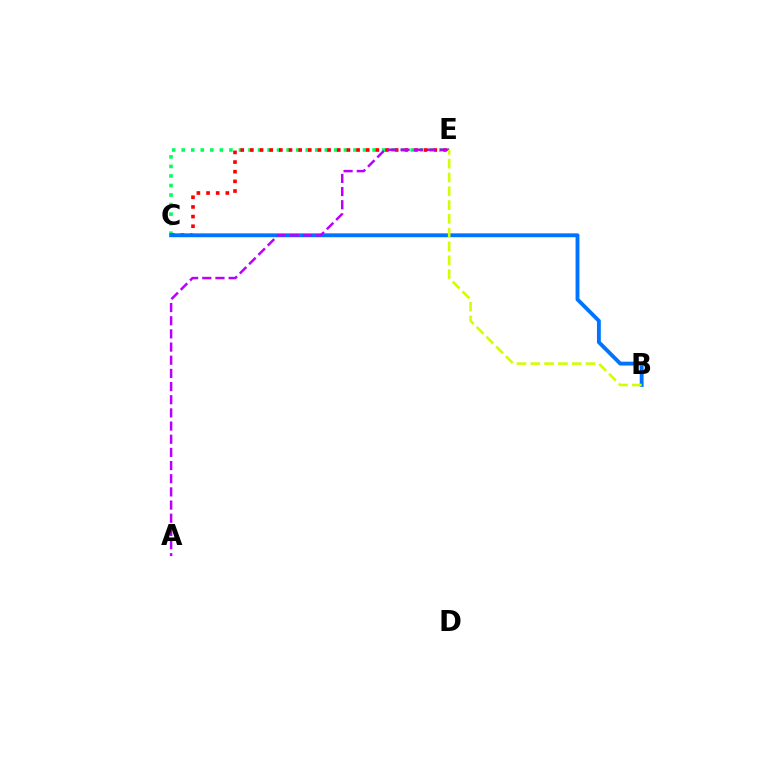{('C', 'E'): [{'color': '#00ff5c', 'line_style': 'dotted', 'thickness': 2.59}, {'color': '#ff0000', 'line_style': 'dotted', 'thickness': 2.62}], ('B', 'C'): [{'color': '#0074ff', 'line_style': 'solid', 'thickness': 2.78}], ('A', 'E'): [{'color': '#b900ff', 'line_style': 'dashed', 'thickness': 1.79}], ('B', 'E'): [{'color': '#d1ff00', 'line_style': 'dashed', 'thickness': 1.88}]}